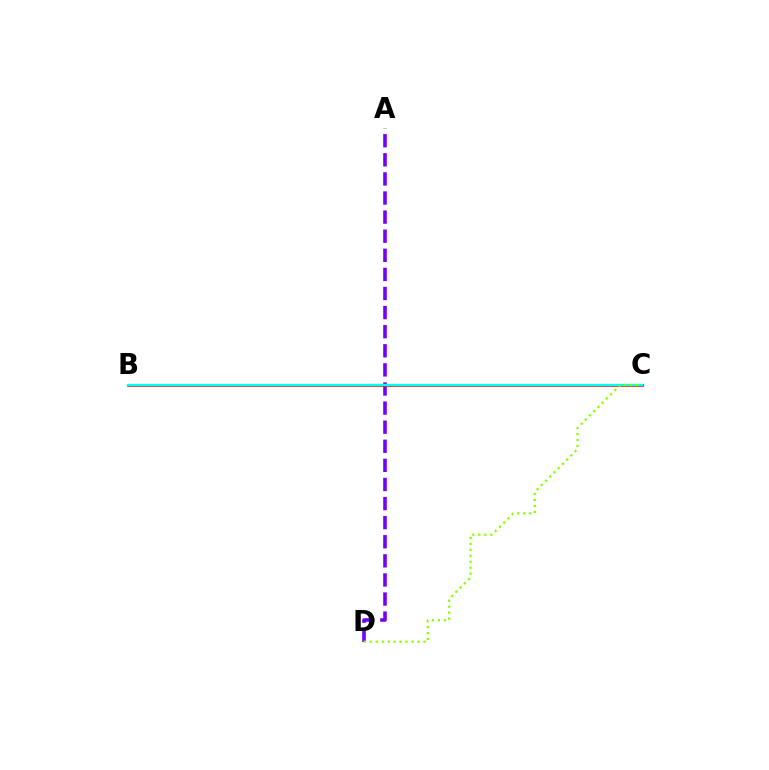{('A', 'D'): [{'color': '#7200ff', 'line_style': 'dashed', 'thickness': 2.59}], ('B', 'C'): [{'color': '#ff0000', 'line_style': 'solid', 'thickness': 1.88}, {'color': '#00fff6', 'line_style': 'solid', 'thickness': 1.68}], ('C', 'D'): [{'color': '#84ff00', 'line_style': 'dotted', 'thickness': 1.62}]}